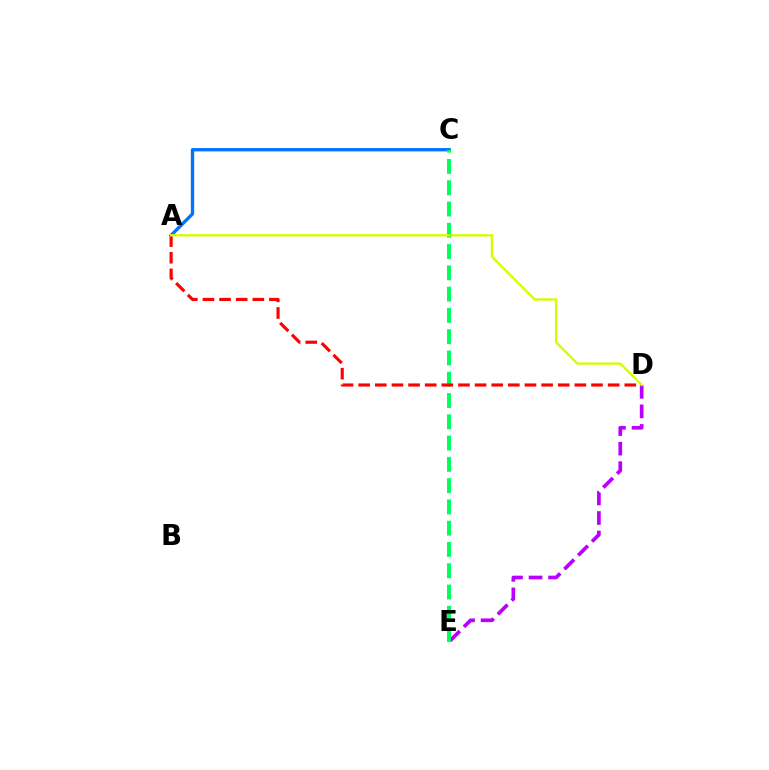{('D', 'E'): [{'color': '#b900ff', 'line_style': 'dashed', 'thickness': 2.66}], ('A', 'C'): [{'color': '#0074ff', 'line_style': 'solid', 'thickness': 2.4}], ('C', 'E'): [{'color': '#00ff5c', 'line_style': 'dashed', 'thickness': 2.89}], ('A', 'D'): [{'color': '#ff0000', 'line_style': 'dashed', 'thickness': 2.26}, {'color': '#d1ff00', 'line_style': 'solid', 'thickness': 1.69}]}